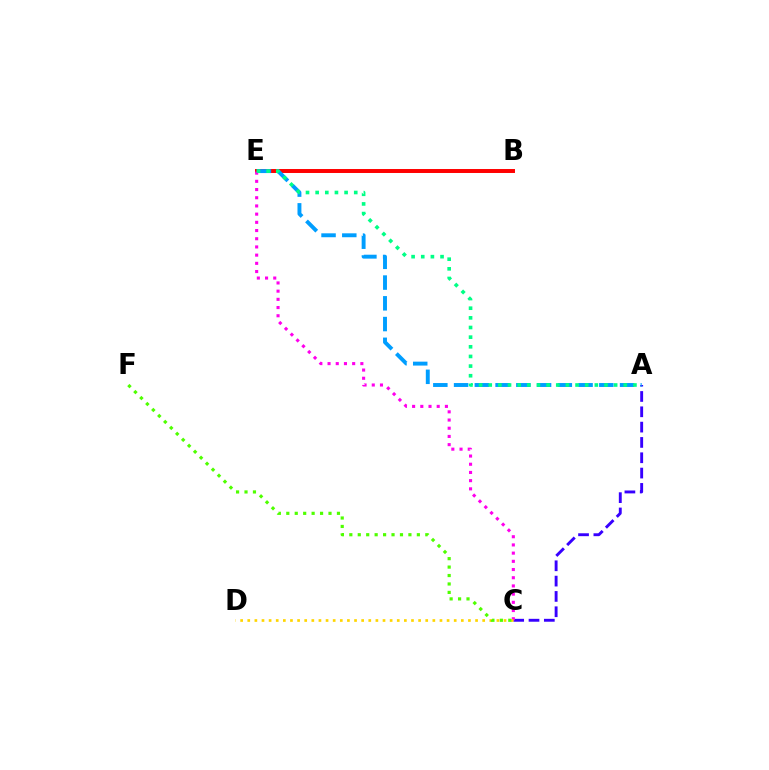{('A', 'C'): [{'color': '#3700ff', 'line_style': 'dashed', 'thickness': 2.08}], ('B', 'E'): [{'color': '#ff0000', 'line_style': 'solid', 'thickness': 2.85}], ('A', 'E'): [{'color': '#009eff', 'line_style': 'dashed', 'thickness': 2.82}, {'color': '#00ff86', 'line_style': 'dotted', 'thickness': 2.62}], ('C', 'E'): [{'color': '#ff00ed', 'line_style': 'dotted', 'thickness': 2.23}], ('C', 'D'): [{'color': '#ffd500', 'line_style': 'dotted', 'thickness': 1.93}], ('C', 'F'): [{'color': '#4fff00', 'line_style': 'dotted', 'thickness': 2.29}]}